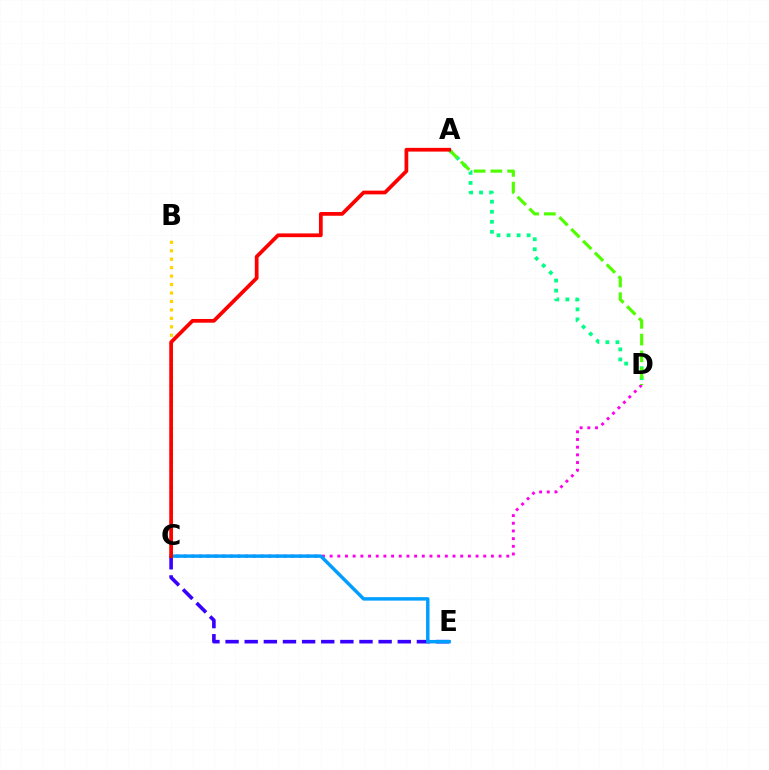{('C', 'E'): [{'color': '#3700ff', 'line_style': 'dashed', 'thickness': 2.6}, {'color': '#009eff', 'line_style': 'solid', 'thickness': 2.48}], ('A', 'D'): [{'color': '#00ff86', 'line_style': 'dotted', 'thickness': 2.73}, {'color': '#4fff00', 'line_style': 'dashed', 'thickness': 2.27}], ('C', 'D'): [{'color': '#ff00ed', 'line_style': 'dotted', 'thickness': 2.09}], ('B', 'C'): [{'color': '#ffd500', 'line_style': 'dotted', 'thickness': 2.3}], ('A', 'C'): [{'color': '#ff0000', 'line_style': 'solid', 'thickness': 2.69}]}